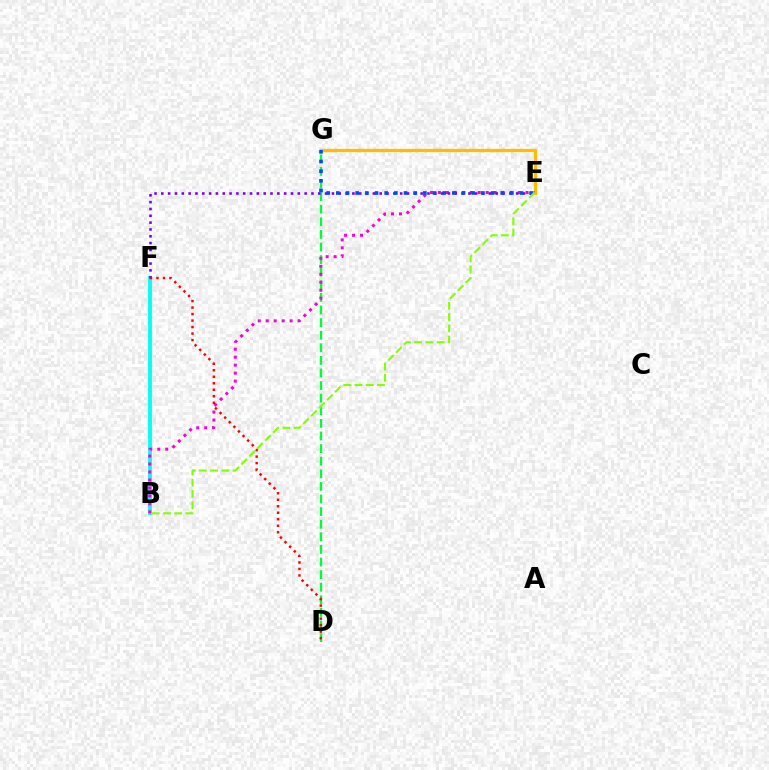{('E', 'G'): [{'color': '#ffbd00', 'line_style': 'solid', 'thickness': 2.35}, {'color': '#004bff', 'line_style': 'dotted', 'thickness': 2.63}], ('B', 'F'): [{'color': '#00fff6', 'line_style': 'solid', 'thickness': 2.76}], ('D', 'G'): [{'color': '#00ff39', 'line_style': 'dashed', 'thickness': 1.71}], ('B', 'E'): [{'color': '#ff00cf', 'line_style': 'dotted', 'thickness': 2.16}, {'color': '#84ff00', 'line_style': 'dashed', 'thickness': 1.53}], ('E', 'F'): [{'color': '#7200ff', 'line_style': 'dotted', 'thickness': 1.85}], ('D', 'F'): [{'color': '#ff0000', 'line_style': 'dotted', 'thickness': 1.77}]}